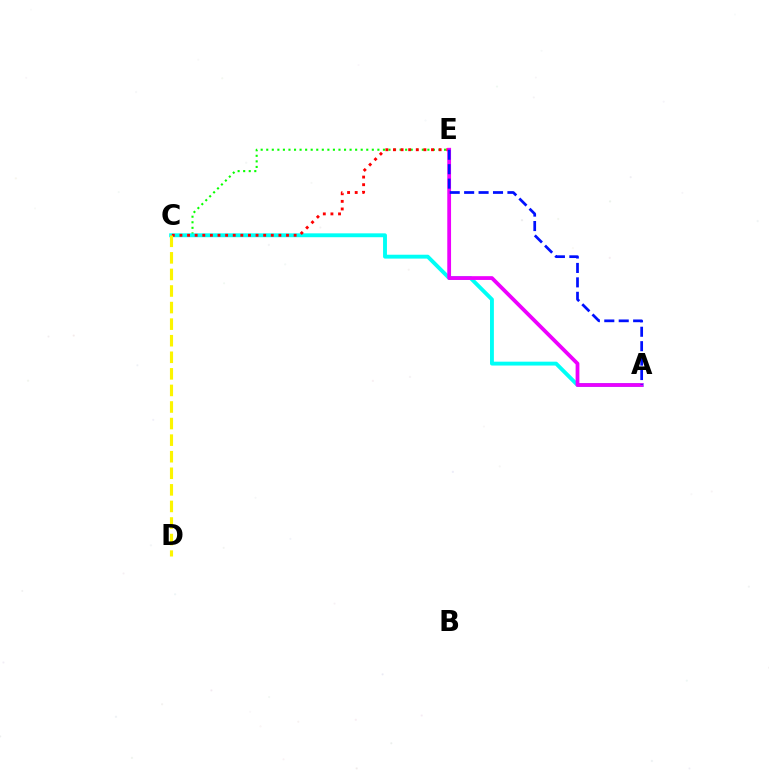{('C', 'E'): [{'color': '#08ff00', 'line_style': 'dotted', 'thickness': 1.51}, {'color': '#ff0000', 'line_style': 'dotted', 'thickness': 2.07}], ('A', 'C'): [{'color': '#00fff6', 'line_style': 'solid', 'thickness': 2.79}], ('A', 'E'): [{'color': '#ee00ff', 'line_style': 'solid', 'thickness': 2.72}, {'color': '#0010ff', 'line_style': 'dashed', 'thickness': 1.96}], ('C', 'D'): [{'color': '#fcf500', 'line_style': 'dashed', 'thickness': 2.25}]}